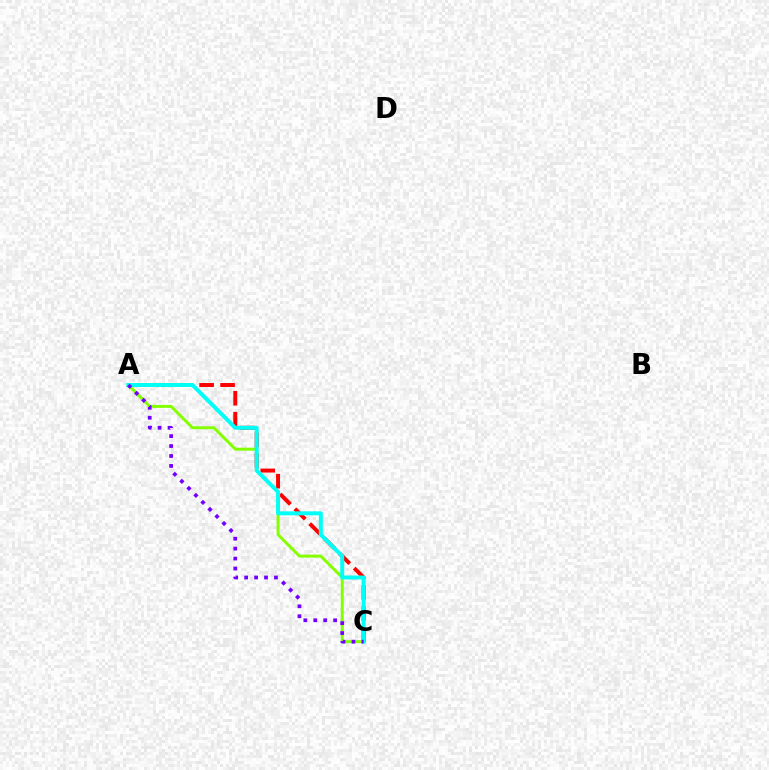{('A', 'C'): [{'color': '#ff0000', 'line_style': 'dashed', 'thickness': 2.85}, {'color': '#84ff00', 'line_style': 'solid', 'thickness': 2.14}, {'color': '#00fff6', 'line_style': 'solid', 'thickness': 2.85}, {'color': '#7200ff', 'line_style': 'dotted', 'thickness': 2.7}]}